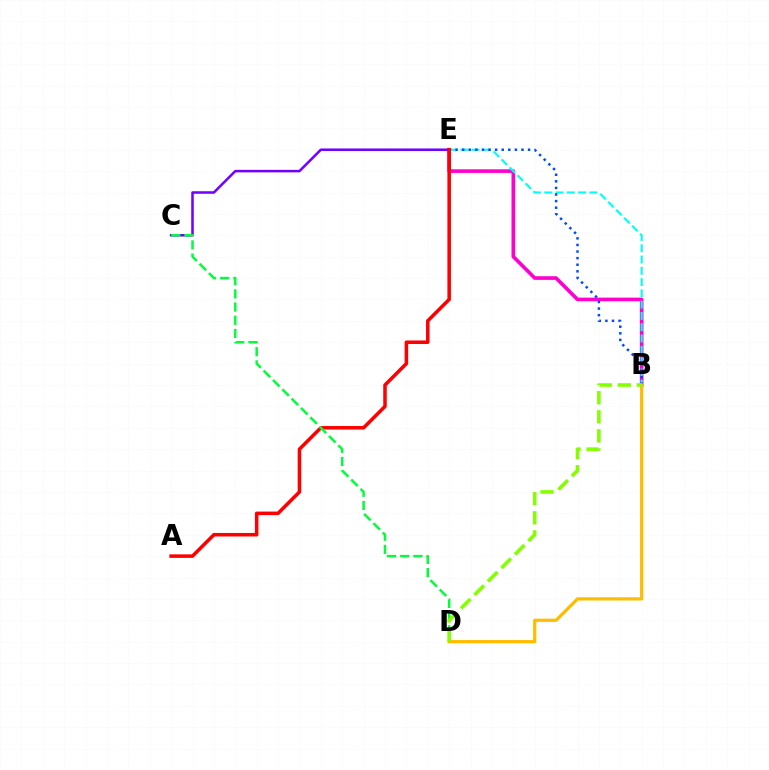{('B', 'E'): [{'color': '#ff00cf', 'line_style': 'solid', 'thickness': 2.63}, {'color': '#00fff6', 'line_style': 'dashed', 'thickness': 1.53}, {'color': '#004bff', 'line_style': 'dotted', 'thickness': 1.79}], ('C', 'E'): [{'color': '#7200ff', 'line_style': 'solid', 'thickness': 1.82}], ('A', 'E'): [{'color': '#ff0000', 'line_style': 'solid', 'thickness': 2.54}], ('B', 'D'): [{'color': '#ffbd00', 'line_style': 'solid', 'thickness': 2.33}, {'color': '#84ff00', 'line_style': 'dashed', 'thickness': 2.59}], ('C', 'D'): [{'color': '#00ff39', 'line_style': 'dashed', 'thickness': 1.79}]}